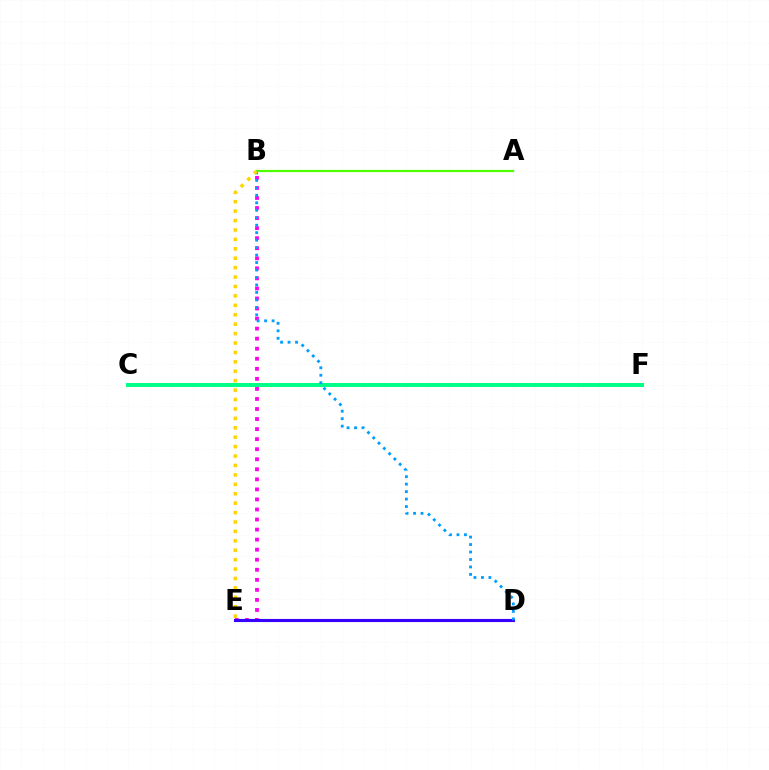{('A', 'B'): [{'color': '#4fff00', 'line_style': 'solid', 'thickness': 1.6}], ('B', 'E'): [{'color': '#ff00ed', 'line_style': 'dotted', 'thickness': 2.73}, {'color': '#ffd500', 'line_style': 'dotted', 'thickness': 2.56}], ('C', 'F'): [{'color': '#ff0000', 'line_style': 'dashed', 'thickness': 1.58}, {'color': '#00ff86', 'line_style': 'solid', 'thickness': 2.85}], ('D', 'E'): [{'color': '#3700ff', 'line_style': 'solid', 'thickness': 2.24}], ('B', 'D'): [{'color': '#009eff', 'line_style': 'dotted', 'thickness': 2.03}]}